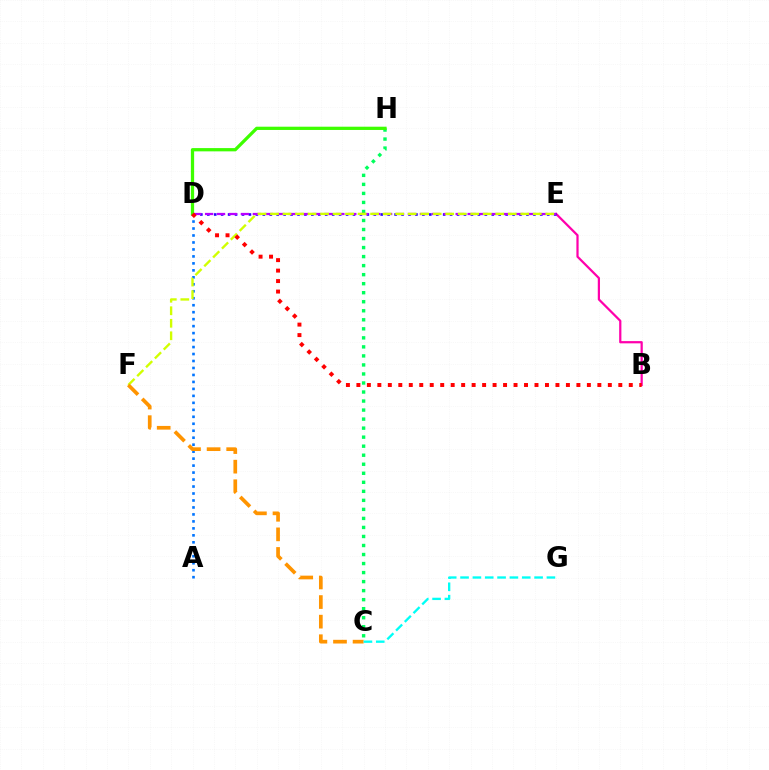{('C', 'H'): [{'color': '#00ff5c', 'line_style': 'dotted', 'thickness': 2.45}], ('B', 'E'): [{'color': '#ff00ac', 'line_style': 'solid', 'thickness': 1.61}], ('D', 'E'): [{'color': '#2500ff', 'line_style': 'dotted', 'thickness': 1.89}, {'color': '#b900ff', 'line_style': 'dashed', 'thickness': 1.62}], ('A', 'D'): [{'color': '#0074ff', 'line_style': 'dotted', 'thickness': 1.89}], ('E', 'F'): [{'color': '#d1ff00', 'line_style': 'dashed', 'thickness': 1.7}], ('C', 'F'): [{'color': '#ff9400', 'line_style': 'dashed', 'thickness': 2.66}], ('D', 'H'): [{'color': '#3dff00', 'line_style': 'solid', 'thickness': 2.35}], ('B', 'D'): [{'color': '#ff0000', 'line_style': 'dotted', 'thickness': 2.85}], ('C', 'G'): [{'color': '#00fff6', 'line_style': 'dashed', 'thickness': 1.68}]}